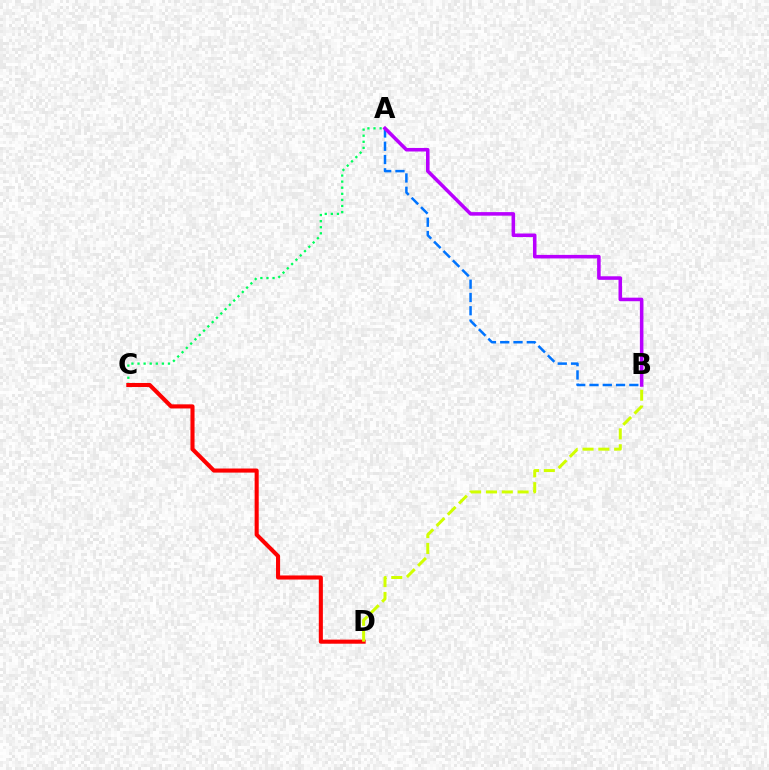{('A', 'B'): [{'color': '#0074ff', 'line_style': 'dashed', 'thickness': 1.8}, {'color': '#b900ff', 'line_style': 'solid', 'thickness': 2.55}], ('A', 'C'): [{'color': '#00ff5c', 'line_style': 'dotted', 'thickness': 1.65}], ('C', 'D'): [{'color': '#ff0000', 'line_style': 'solid', 'thickness': 2.94}], ('B', 'D'): [{'color': '#d1ff00', 'line_style': 'dashed', 'thickness': 2.15}]}